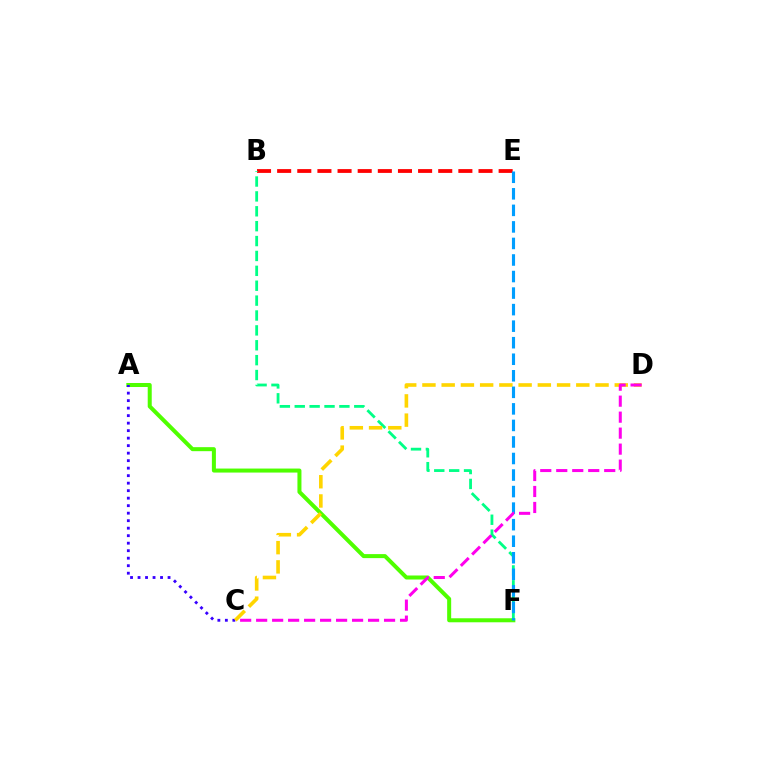{('A', 'F'): [{'color': '#4fff00', 'line_style': 'solid', 'thickness': 2.89}], ('A', 'C'): [{'color': '#3700ff', 'line_style': 'dotted', 'thickness': 2.04}], ('B', 'E'): [{'color': '#ff0000', 'line_style': 'dashed', 'thickness': 2.74}], ('B', 'F'): [{'color': '#00ff86', 'line_style': 'dashed', 'thickness': 2.02}], ('C', 'D'): [{'color': '#ffd500', 'line_style': 'dashed', 'thickness': 2.61}, {'color': '#ff00ed', 'line_style': 'dashed', 'thickness': 2.17}], ('E', 'F'): [{'color': '#009eff', 'line_style': 'dashed', 'thickness': 2.25}]}